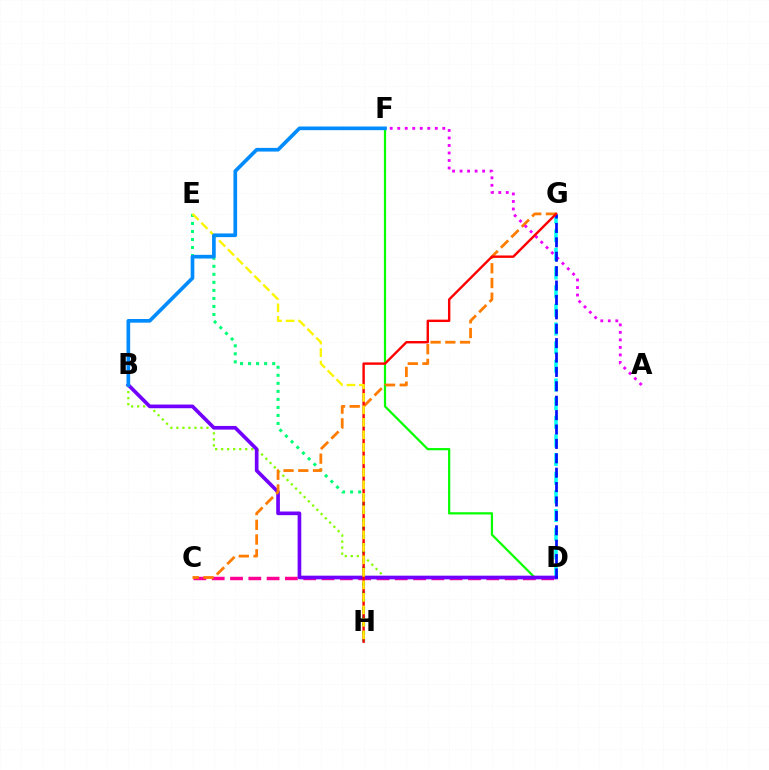{('C', 'D'): [{'color': '#ff0094', 'line_style': 'dashed', 'thickness': 2.49}], ('D', 'G'): [{'color': '#00fff6', 'line_style': 'dashed', 'thickness': 2.53}, {'color': '#0010ff', 'line_style': 'dashed', 'thickness': 1.96}], ('D', 'F'): [{'color': '#08ff00', 'line_style': 'solid', 'thickness': 1.61}], ('E', 'H'): [{'color': '#00ff74', 'line_style': 'dotted', 'thickness': 2.18}, {'color': '#fcf500', 'line_style': 'dashed', 'thickness': 1.7}], ('B', 'D'): [{'color': '#84ff00', 'line_style': 'dotted', 'thickness': 1.63}, {'color': '#7200ff', 'line_style': 'solid', 'thickness': 2.64}], ('C', 'G'): [{'color': '#ff7c00', 'line_style': 'dashed', 'thickness': 2.0}], ('A', 'F'): [{'color': '#ee00ff', 'line_style': 'dotted', 'thickness': 2.04}], ('G', 'H'): [{'color': '#ff0000', 'line_style': 'solid', 'thickness': 1.73}], ('B', 'F'): [{'color': '#008cff', 'line_style': 'solid', 'thickness': 2.64}]}